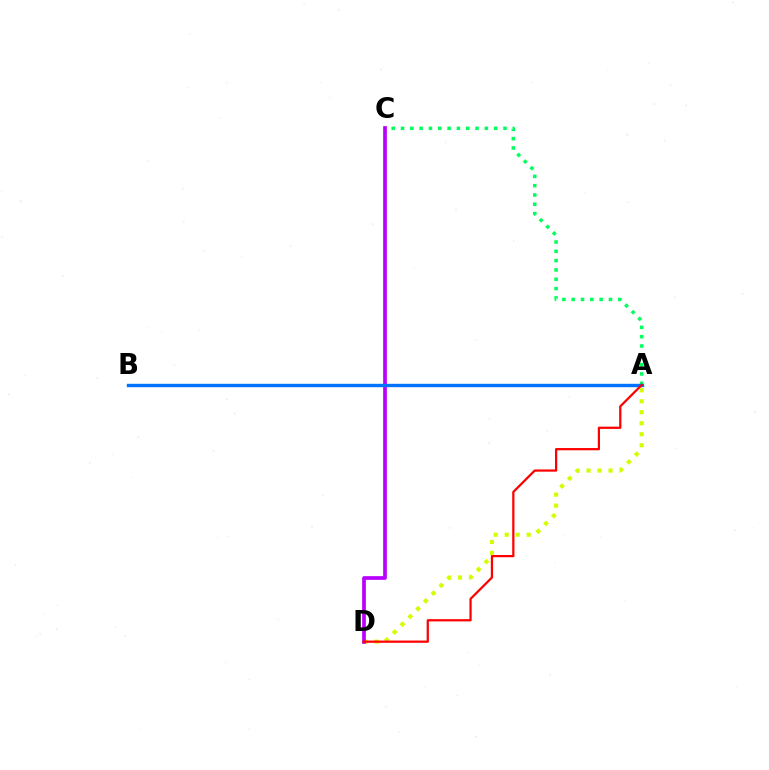{('A', 'C'): [{'color': '#00ff5c', 'line_style': 'dotted', 'thickness': 2.53}], ('A', 'D'): [{'color': '#d1ff00', 'line_style': 'dotted', 'thickness': 2.99}, {'color': '#ff0000', 'line_style': 'solid', 'thickness': 1.61}], ('C', 'D'): [{'color': '#b900ff', 'line_style': 'solid', 'thickness': 2.67}], ('A', 'B'): [{'color': '#0074ff', 'line_style': 'solid', 'thickness': 2.44}]}